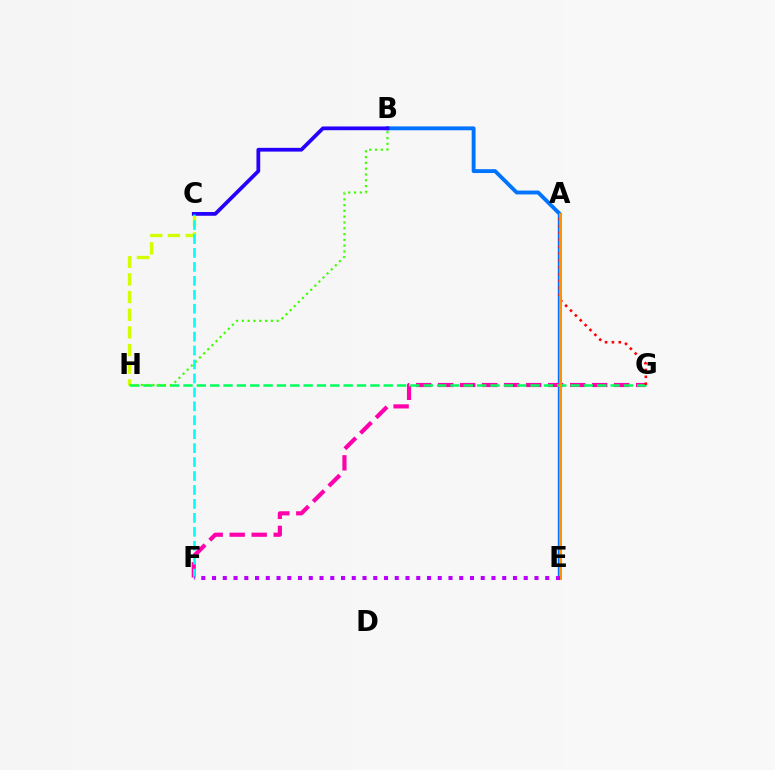{('B', 'E'): [{'color': '#0074ff', 'line_style': 'solid', 'thickness': 2.78}], ('F', 'G'): [{'color': '#ff00ac', 'line_style': 'dashed', 'thickness': 2.99}], ('G', 'H'): [{'color': '#00ff5c', 'line_style': 'dashed', 'thickness': 1.81}], ('A', 'G'): [{'color': '#ff0000', 'line_style': 'dotted', 'thickness': 1.87}], ('C', 'H'): [{'color': '#d1ff00', 'line_style': 'dashed', 'thickness': 2.4}], ('A', 'E'): [{'color': '#ff9400', 'line_style': 'solid', 'thickness': 2.03}], ('B', 'C'): [{'color': '#2500ff', 'line_style': 'solid', 'thickness': 2.7}], ('B', 'H'): [{'color': '#3dff00', 'line_style': 'dotted', 'thickness': 1.57}], ('C', 'F'): [{'color': '#00fff6', 'line_style': 'dashed', 'thickness': 1.89}], ('E', 'F'): [{'color': '#b900ff', 'line_style': 'dotted', 'thickness': 2.92}]}